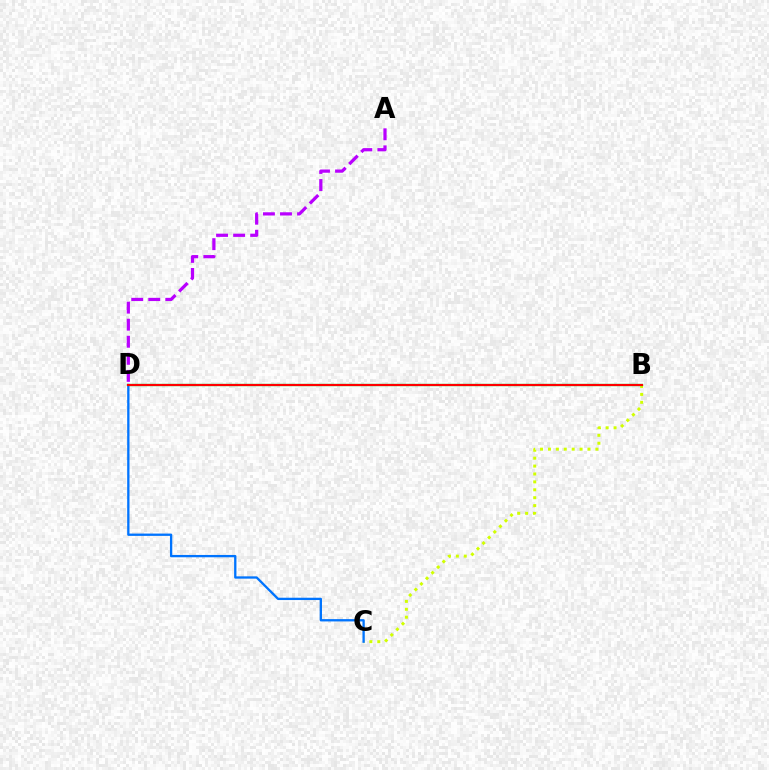{('B', 'C'): [{'color': '#d1ff00', 'line_style': 'dotted', 'thickness': 2.15}], ('B', 'D'): [{'color': '#00ff5c', 'line_style': 'solid', 'thickness': 1.67}, {'color': '#ff0000', 'line_style': 'solid', 'thickness': 1.56}], ('C', 'D'): [{'color': '#0074ff', 'line_style': 'solid', 'thickness': 1.67}], ('A', 'D'): [{'color': '#b900ff', 'line_style': 'dashed', 'thickness': 2.32}]}